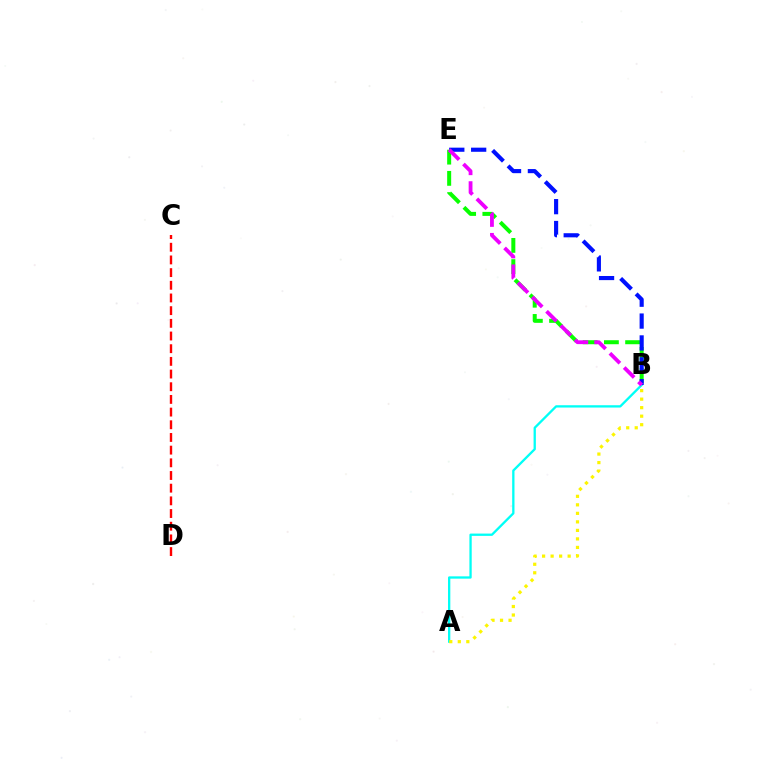{('A', 'B'): [{'color': '#00fff6', 'line_style': 'solid', 'thickness': 1.66}, {'color': '#fcf500', 'line_style': 'dotted', 'thickness': 2.31}], ('C', 'D'): [{'color': '#ff0000', 'line_style': 'dashed', 'thickness': 1.72}], ('B', 'E'): [{'color': '#08ff00', 'line_style': 'dashed', 'thickness': 2.88}, {'color': '#0010ff', 'line_style': 'dashed', 'thickness': 2.97}, {'color': '#ee00ff', 'line_style': 'dashed', 'thickness': 2.74}]}